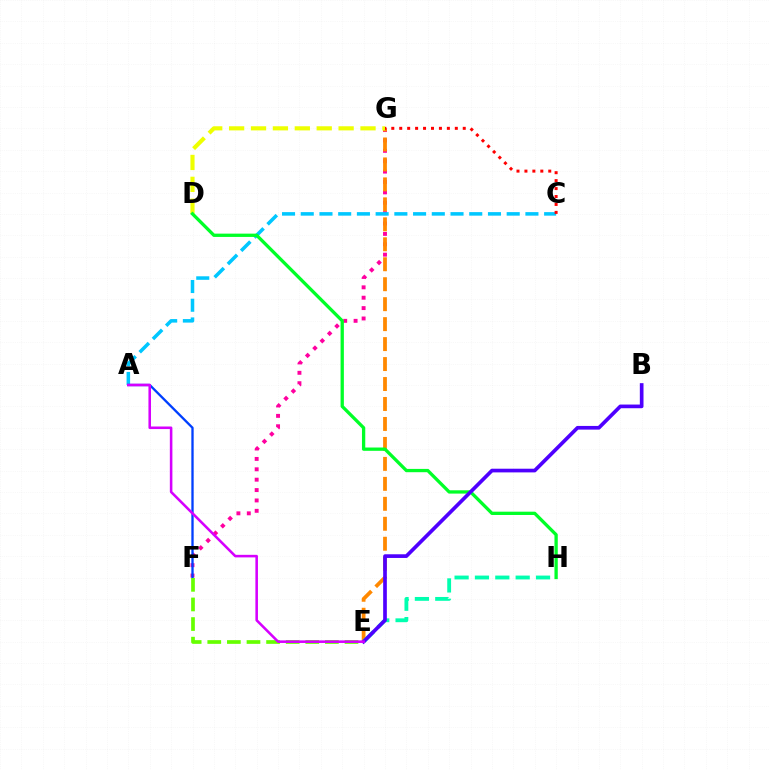{('F', 'G'): [{'color': '#ff00a0', 'line_style': 'dotted', 'thickness': 2.82}], ('E', 'G'): [{'color': '#ff8800', 'line_style': 'dashed', 'thickness': 2.71}], ('A', 'C'): [{'color': '#00c7ff', 'line_style': 'dashed', 'thickness': 2.54}], ('D', 'G'): [{'color': '#eeff00', 'line_style': 'dashed', 'thickness': 2.98}], ('A', 'F'): [{'color': '#003fff', 'line_style': 'solid', 'thickness': 1.67}], ('C', 'G'): [{'color': '#ff0000', 'line_style': 'dotted', 'thickness': 2.16}], ('E', 'F'): [{'color': '#66ff00', 'line_style': 'dashed', 'thickness': 2.66}], ('D', 'H'): [{'color': '#00ff27', 'line_style': 'solid', 'thickness': 2.37}], ('E', 'H'): [{'color': '#00ffaf', 'line_style': 'dashed', 'thickness': 2.77}], ('B', 'E'): [{'color': '#4f00ff', 'line_style': 'solid', 'thickness': 2.65}], ('A', 'E'): [{'color': '#d600ff', 'line_style': 'solid', 'thickness': 1.84}]}